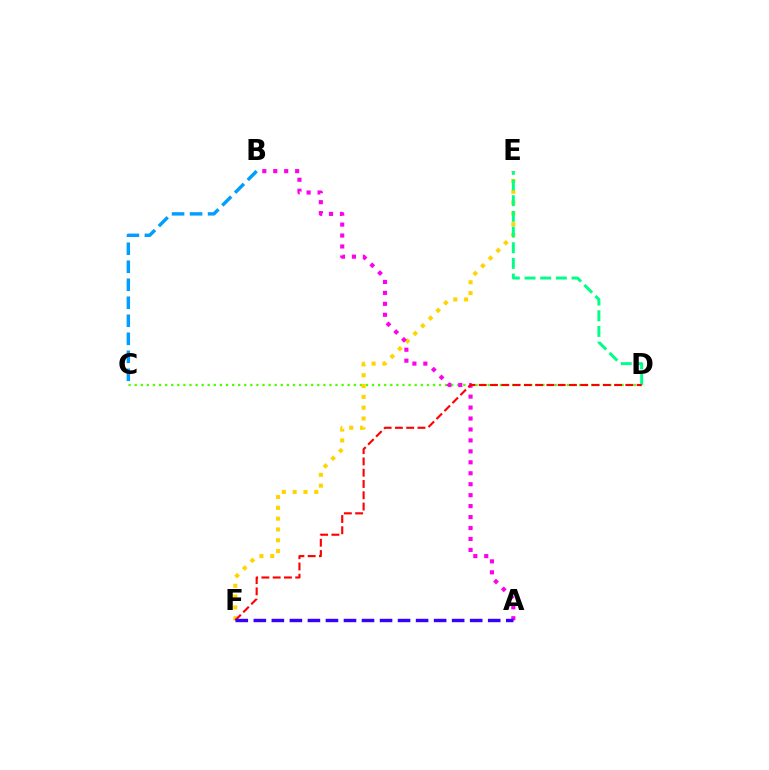{('C', 'D'): [{'color': '#4fff00', 'line_style': 'dotted', 'thickness': 1.65}], ('E', 'F'): [{'color': '#ffd500', 'line_style': 'dotted', 'thickness': 2.94}], ('D', 'E'): [{'color': '#00ff86', 'line_style': 'dashed', 'thickness': 2.13}], ('A', 'B'): [{'color': '#ff00ed', 'line_style': 'dotted', 'thickness': 2.97}], ('B', 'C'): [{'color': '#009eff', 'line_style': 'dashed', 'thickness': 2.45}], ('D', 'F'): [{'color': '#ff0000', 'line_style': 'dashed', 'thickness': 1.53}], ('A', 'F'): [{'color': '#3700ff', 'line_style': 'dashed', 'thickness': 2.45}]}